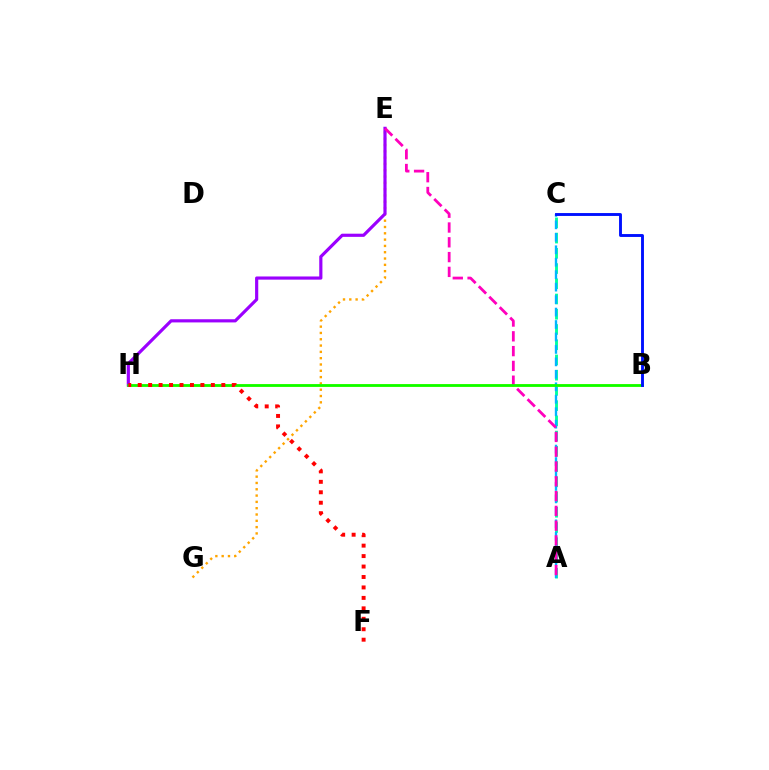{('A', 'C'): [{'color': '#00ff9d', 'line_style': 'dashed', 'thickness': 2.07}, {'color': '#00b5ff', 'line_style': 'dashed', 'thickness': 1.69}], ('B', 'H'): [{'color': '#b3ff00', 'line_style': 'solid', 'thickness': 1.98}, {'color': '#08ff00', 'line_style': 'solid', 'thickness': 1.88}], ('E', 'G'): [{'color': '#ffa500', 'line_style': 'dotted', 'thickness': 1.71}], ('E', 'H'): [{'color': '#9b00ff', 'line_style': 'solid', 'thickness': 2.28}], ('A', 'E'): [{'color': '#ff00bd', 'line_style': 'dashed', 'thickness': 2.01}], ('F', 'H'): [{'color': '#ff0000', 'line_style': 'dotted', 'thickness': 2.84}], ('B', 'C'): [{'color': '#0010ff', 'line_style': 'solid', 'thickness': 2.08}]}